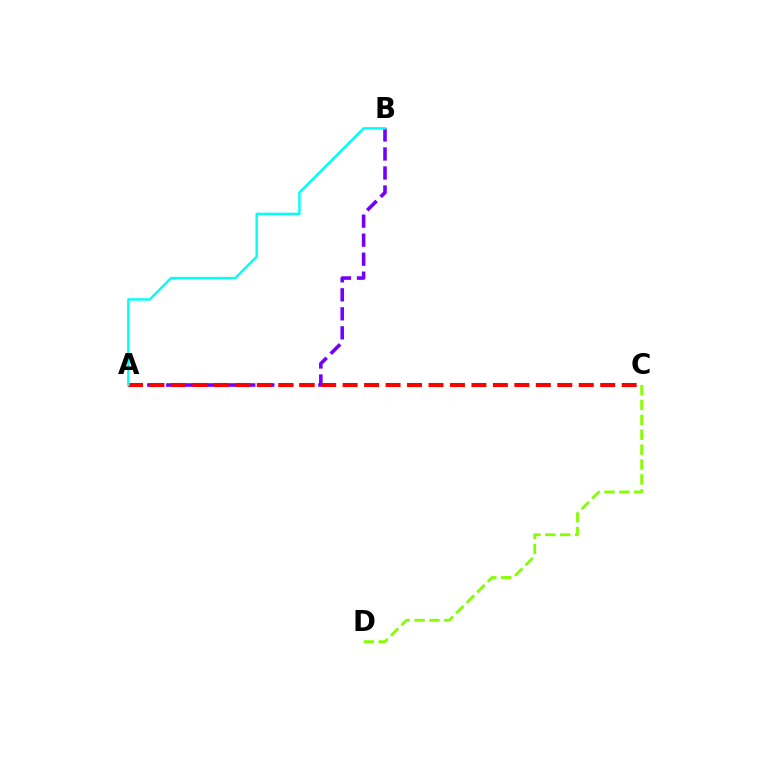{('A', 'B'): [{'color': '#7200ff', 'line_style': 'dashed', 'thickness': 2.58}, {'color': '#00fff6', 'line_style': 'solid', 'thickness': 1.74}], ('A', 'C'): [{'color': '#ff0000', 'line_style': 'dashed', 'thickness': 2.92}], ('C', 'D'): [{'color': '#84ff00', 'line_style': 'dashed', 'thickness': 2.02}]}